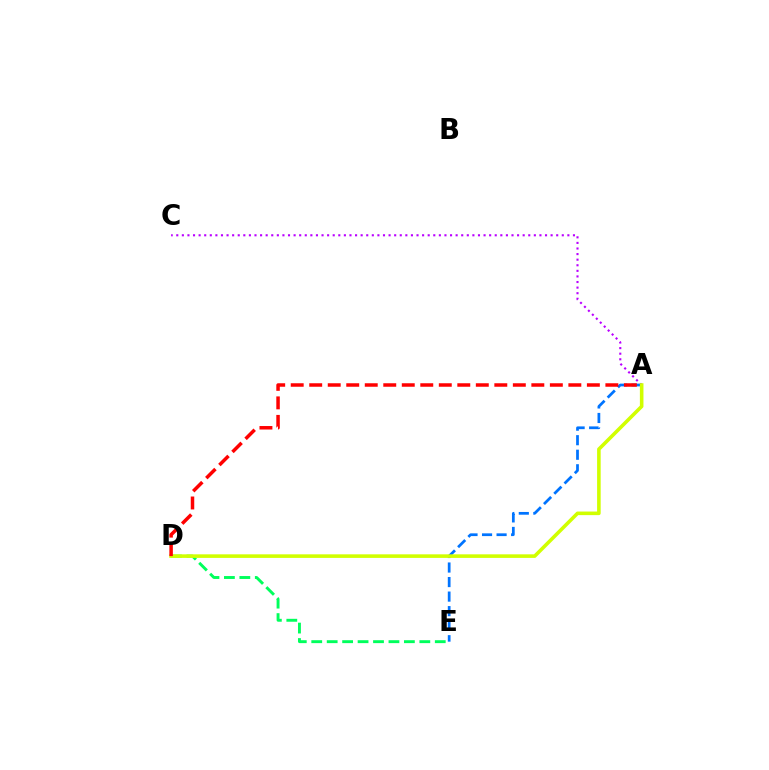{('A', 'C'): [{'color': '#b900ff', 'line_style': 'dotted', 'thickness': 1.52}], ('A', 'E'): [{'color': '#0074ff', 'line_style': 'dashed', 'thickness': 1.97}], ('D', 'E'): [{'color': '#00ff5c', 'line_style': 'dashed', 'thickness': 2.1}], ('A', 'D'): [{'color': '#d1ff00', 'line_style': 'solid', 'thickness': 2.58}, {'color': '#ff0000', 'line_style': 'dashed', 'thickness': 2.51}]}